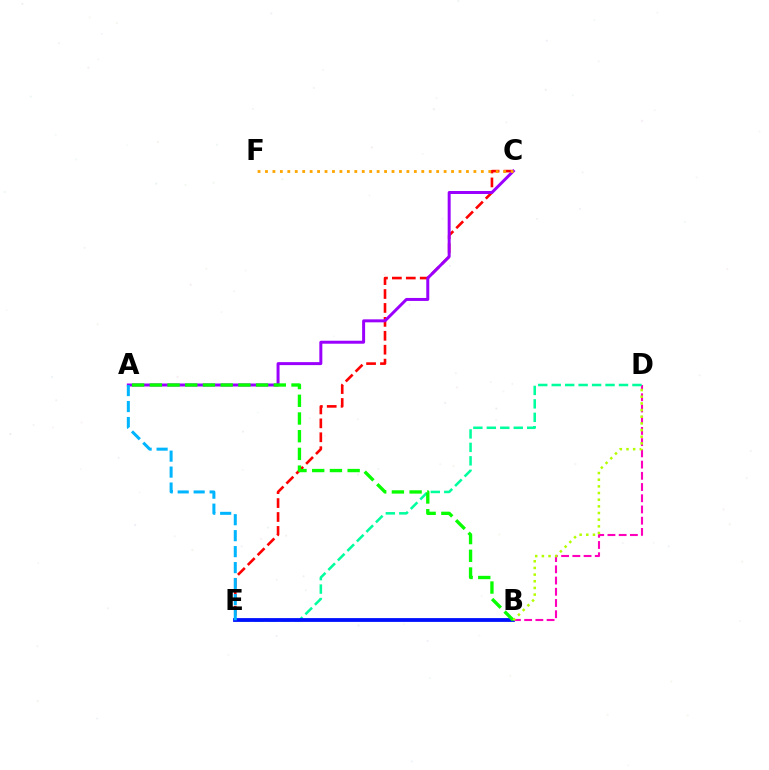{('B', 'D'): [{'color': '#ff00bd', 'line_style': 'dashed', 'thickness': 1.52}, {'color': '#b3ff00', 'line_style': 'dotted', 'thickness': 1.81}], ('D', 'E'): [{'color': '#00ff9d', 'line_style': 'dashed', 'thickness': 1.83}], ('C', 'E'): [{'color': '#ff0000', 'line_style': 'dashed', 'thickness': 1.89}], ('A', 'C'): [{'color': '#9b00ff', 'line_style': 'solid', 'thickness': 2.15}], ('B', 'E'): [{'color': '#0010ff', 'line_style': 'solid', 'thickness': 2.74}], ('A', 'B'): [{'color': '#08ff00', 'line_style': 'dashed', 'thickness': 2.41}], ('C', 'F'): [{'color': '#ffa500', 'line_style': 'dotted', 'thickness': 2.02}], ('A', 'E'): [{'color': '#00b5ff', 'line_style': 'dashed', 'thickness': 2.17}]}